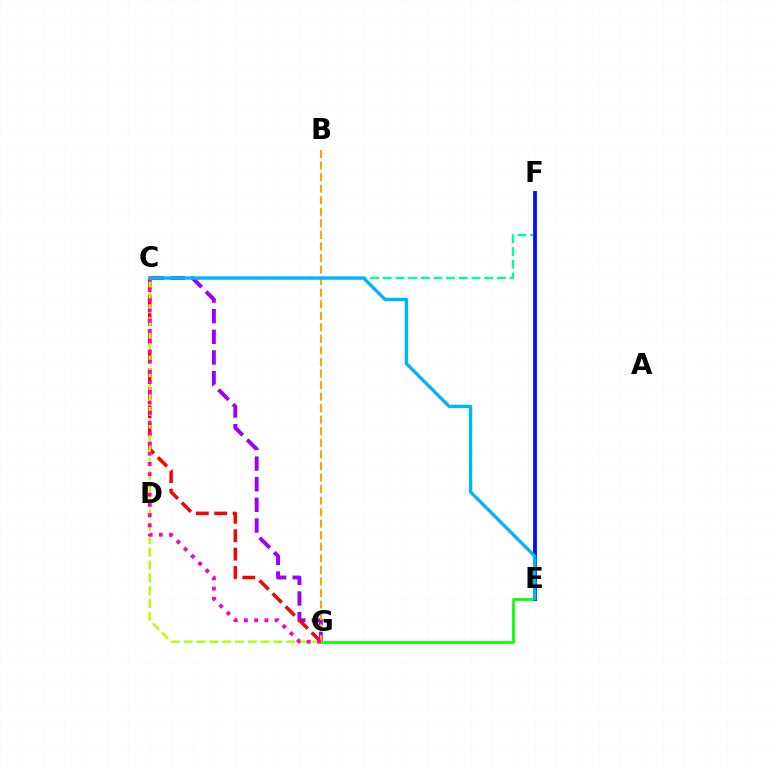{('C', 'G'): [{'color': '#9b00ff', 'line_style': 'dashed', 'thickness': 2.8}, {'color': '#ff0000', 'line_style': 'dashed', 'thickness': 2.51}, {'color': '#b3ff00', 'line_style': 'dashed', 'thickness': 1.74}, {'color': '#ff00bd', 'line_style': 'dotted', 'thickness': 2.78}], ('C', 'F'): [{'color': '#00ff9d', 'line_style': 'dashed', 'thickness': 1.72}], ('E', 'G'): [{'color': '#08ff00', 'line_style': 'solid', 'thickness': 1.96}], ('E', 'F'): [{'color': '#0010ff', 'line_style': 'solid', 'thickness': 2.74}], ('B', 'G'): [{'color': '#ffa500', 'line_style': 'dashed', 'thickness': 1.57}], ('C', 'E'): [{'color': '#00b5ff', 'line_style': 'solid', 'thickness': 2.41}]}